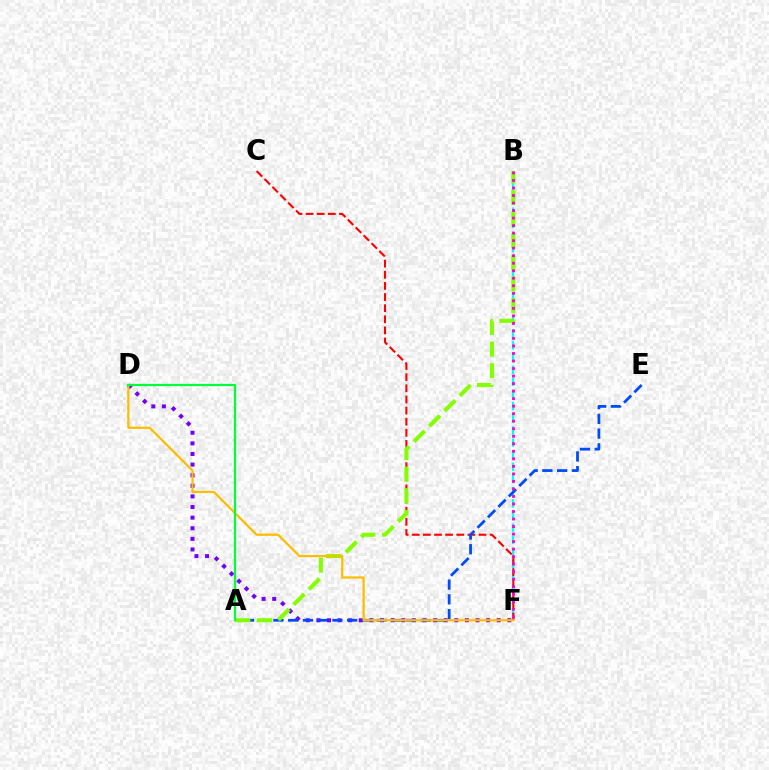{('B', 'F'): [{'color': '#00fff6', 'line_style': 'dashed', 'thickness': 1.65}, {'color': '#ff00cf', 'line_style': 'dotted', 'thickness': 2.04}], ('D', 'F'): [{'color': '#7200ff', 'line_style': 'dotted', 'thickness': 2.88}, {'color': '#ffbd00', 'line_style': 'solid', 'thickness': 1.61}], ('C', 'F'): [{'color': '#ff0000', 'line_style': 'dashed', 'thickness': 1.51}], ('A', 'E'): [{'color': '#004bff', 'line_style': 'dashed', 'thickness': 2.0}], ('A', 'B'): [{'color': '#84ff00', 'line_style': 'dashed', 'thickness': 2.94}], ('A', 'D'): [{'color': '#00ff39', 'line_style': 'solid', 'thickness': 1.6}]}